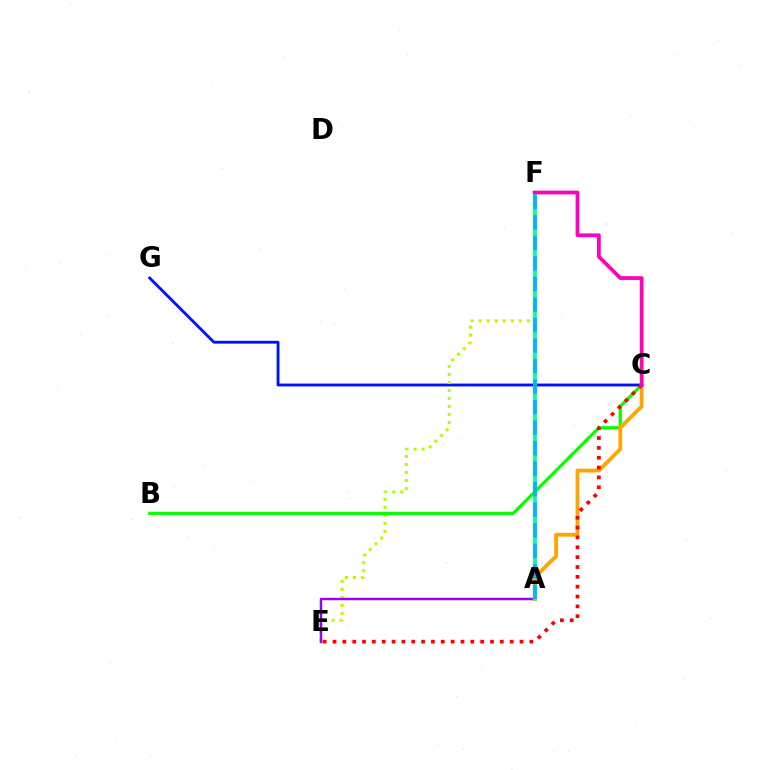{('C', 'G'): [{'color': '#0010ff', 'line_style': 'solid', 'thickness': 2.05}], ('E', 'F'): [{'color': '#b3ff00', 'line_style': 'dotted', 'thickness': 2.18}], ('A', 'E'): [{'color': '#9b00ff', 'line_style': 'solid', 'thickness': 1.79}], ('B', 'C'): [{'color': '#08ff00', 'line_style': 'solid', 'thickness': 2.3}], ('A', 'F'): [{'color': '#00ff9d', 'line_style': 'solid', 'thickness': 2.69}, {'color': '#00b5ff', 'line_style': 'dashed', 'thickness': 2.79}], ('A', 'C'): [{'color': '#ffa500', 'line_style': 'solid', 'thickness': 2.73}], ('C', 'E'): [{'color': '#ff0000', 'line_style': 'dotted', 'thickness': 2.67}], ('C', 'F'): [{'color': '#ff00bd', 'line_style': 'solid', 'thickness': 2.71}]}